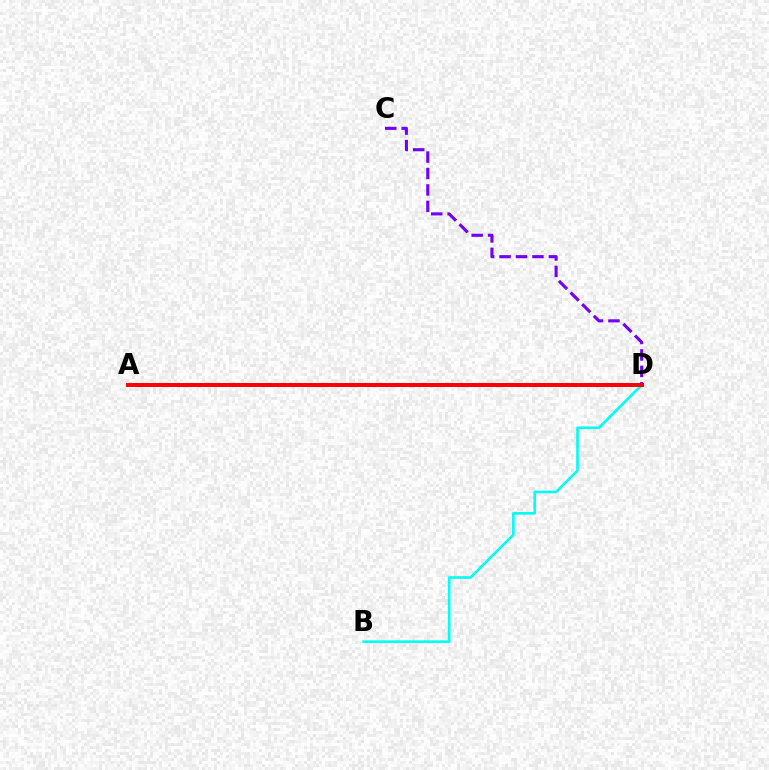{('A', 'D'): [{'color': '#84ff00', 'line_style': 'dashed', 'thickness': 2.68}, {'color': '#ff0000', 'line_style': 'solid', 'thickness': 2.84}], ('C', 'D'): [{'color': '#7200ff', 'line_style': 'dashed', 'thickness': 2.23}], ('B', 'D'): [{'color': '#00fff6', 'line_style': 'solid', 'thickness': 1.89}]}